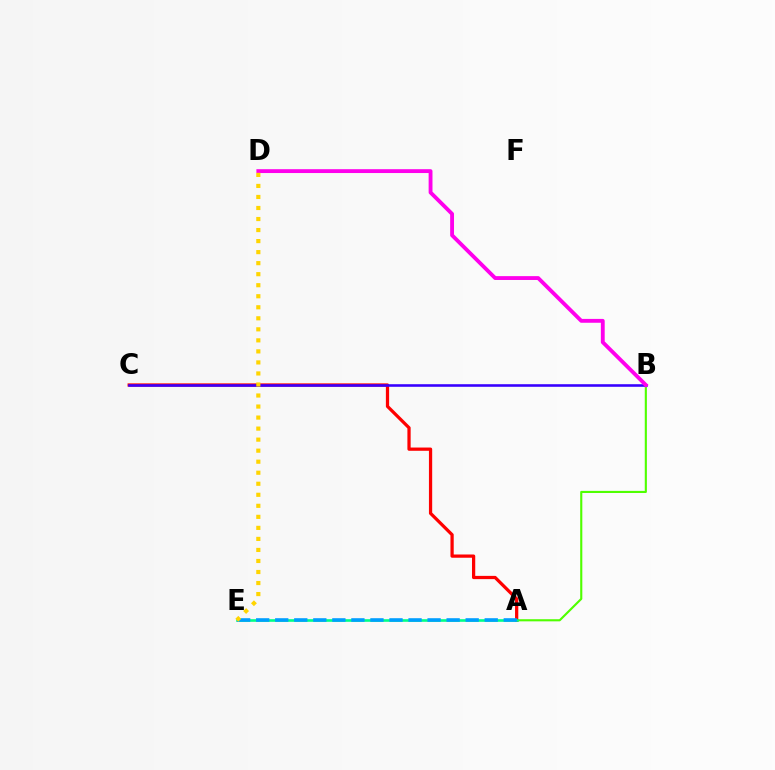{('A', 'B'): [{'color': '#4fff00', 'line_style': 'solid', 'thickness': 1.53}], ('A', 'C'): [{'color': '#ff0000', 'line_style': 'solid', 'thickness': 2.34}], ('A', 'E'): [{'color': '#00ff86', 'line_style': 'solid', 'thickness': 1.89}, {'color': '#009eff', 'line_style': 'dashed', 'thickness': 2.59}], ('B', 'C'): [{'color': '#3700ff', 'line_style': 'solid', 'thickness': 1.86}], ('B', 'D'): [{'color': '#ff00ed', 'line_style': 'solid', 'thickness': 2.77}], ('D', 'E'): [{'color': '#ffd500', 'line_style': 'dotted', 'thickness': 3.0}]}